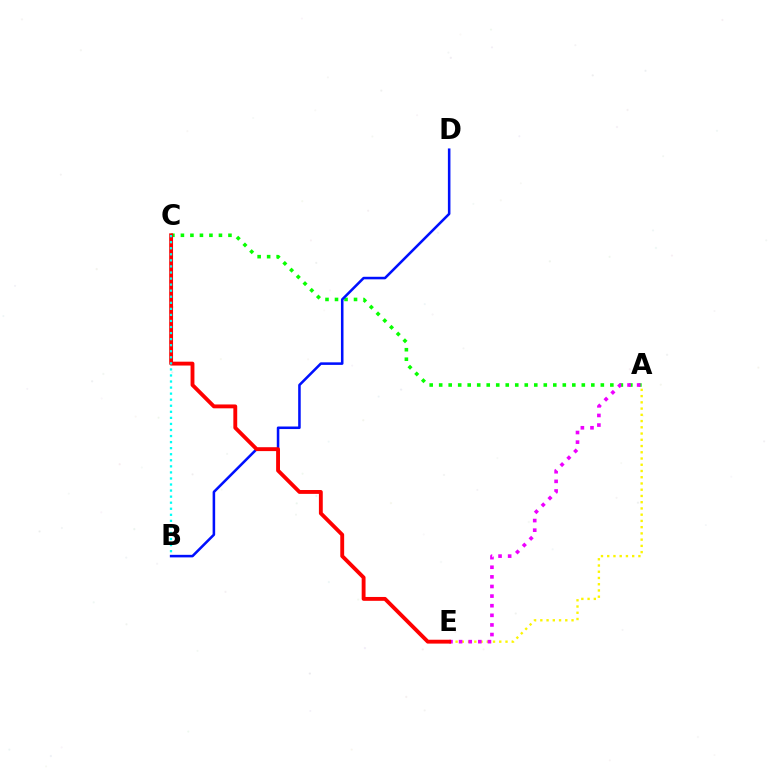{('A', 'C'): [{'color': '#08ff00', 'line_style': 'dotted', 'thickness': 2.58}], ('A', 'E'): [{'color': '#fcf500', 'line_style': 'dotted', 'thickness': 1.7}, {'color': '#ee00ff', 'line_style': 'dotted', 'thickness': 2.61}], ('B', 'D'): [{'color': '#0010ff', 'line_style': 'solid', 'thickness': 1.84}], ('C', 'E'): [{'color': '#ff0000', 'line_style': 'solid', 'thickness': 2.78}], ('B', 'C'): [{'color': '#00fff6', 'line_style': 'dotted', 'thickness': 1.65}]}